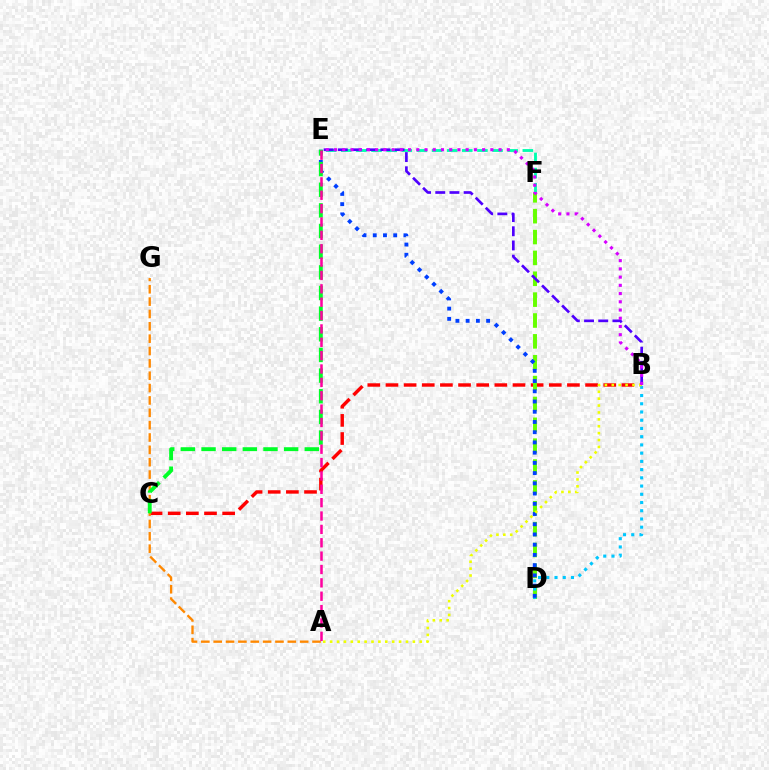{('B', 'C'): [{'color': '#ff0000', 'line_style': 'dashed', 'thickness': 2.47}], ('D', 'F'): [{'color': '#66ff00', 'line_style': 'dashed', 'thickness': 2.83}], ('E', 'F'): [{'color': '#00ffaf', 'line_style': 'dashed', 'thickness': 2.06}], ('B', 'D'): [{'color': '#00c7ff', 'line_style': 'dotted', 'thickness': 2.24}], ('A', 'G'): [{'color': '#ff8800', 'line_style': 'dashed', 'thickness': 1.68}], ('D', 'E'): [{'color': '#003fff', 'line_style': 'dotted', 'thickness': 2.78}], ('C', 'E'): [{'color': '#00ff27', 'line_style': 'dashed', 'thickness': 2.81}], ('B', 'E'): [{'color': '#4f00ff', 'line_style': 'dashed', 'thickness': 1.93}, {'color': '#d600ff', 'line_style': 'dotted', 'thickness': 2.24}], ('A', 'E'): [{'color': '#ff00a0', 'line_style': 'dashed', 'thickness': 1.82}], ('A', 'B'): [{'color': '#eeff00', 'line_style': 'dotted', 'thickness': 1.87}]}